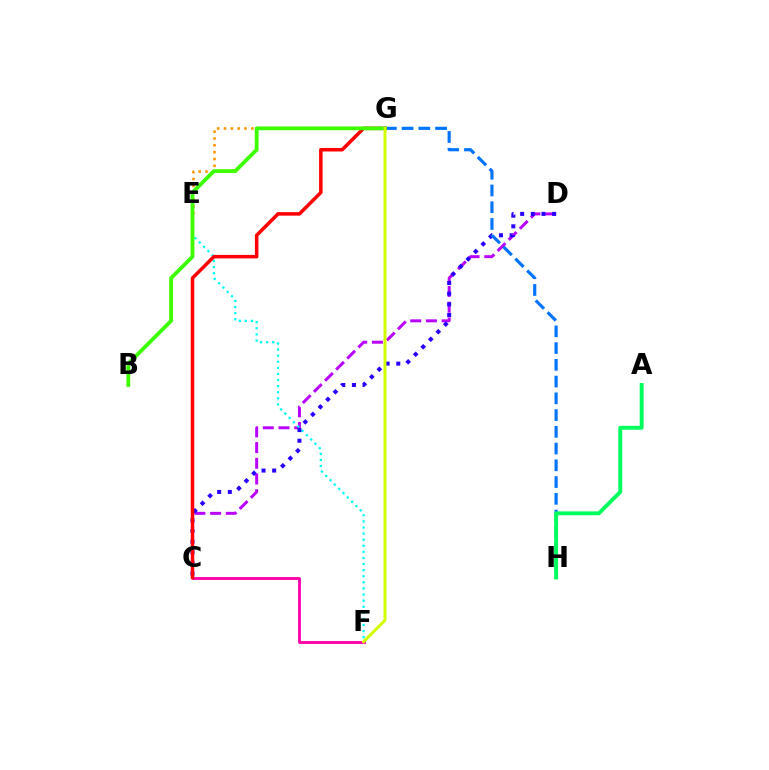{('C', 'F'): [{'color': '#ff00ac', 'line_style': 'solid', 'thickness': 2.06}], ('C', 'D'): [{'color': '#b900ff', 'line_style': 'dashed', 'thickness': 2.13}, {'color': '#2500ff', 'line_style': 'dotted', 'thickness': 2.89}], ('E', 'F'): [{'color': '#00fff6', 'line_style': 'dotted', 'thickness': 1.66}], ('E', 'G'): [{'color': '#ff9400', 'line_style': 'dotted', 'thickness': 1.86}], ('G', 'H'): [{'color': '#0074ff', 'line_style': 'dashed', 'thickness': 2.27}], ('A', 'H'): [{'color': '#00ff5c', 'line_style': 'solid', 'thickness': 2.81}], ('C', 'G'): [{'color': '#ff0000', 'line_style': 'solid', 'thickness': 2.53}], ('B', 'G'): [{'color': '#3dff00', 'line_style': 'solid', 'thickness': 2.74}], ('F', 'G'): [{'color': '#d1ff00', 'line_style': 'solid', 'thickness': 2.14}]}